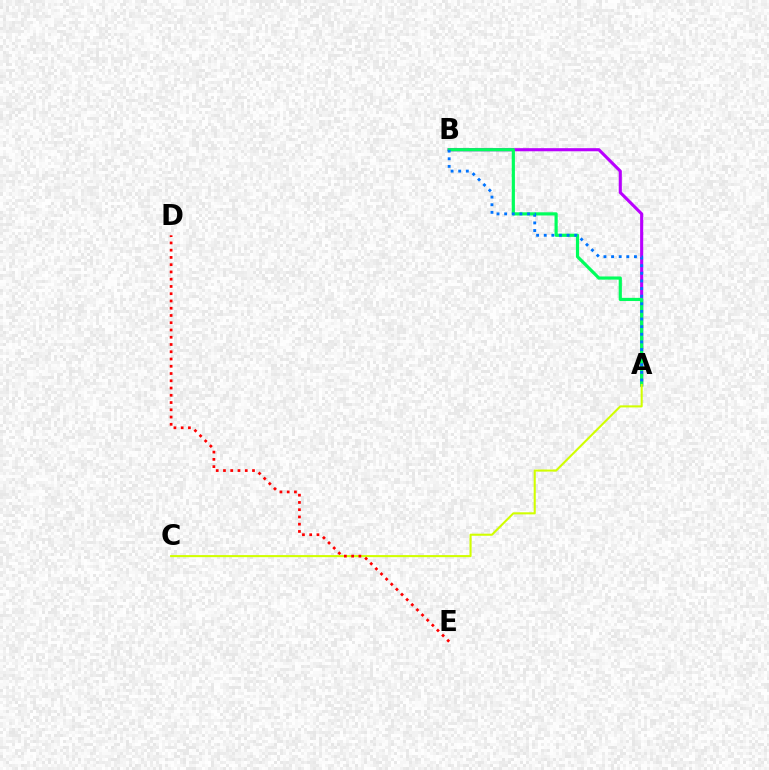{('A', 'B'): [{'color': '#b900ff', 'line_style': 'solid', 'thickness': 2.23}, {'color': '#00ff5c', 'line_style': 'solid', 'thickness': 2.29}, {'color': '#0074ff', 'line_style': 'dotted', 'thickness': 2.07}], ('A', 'C'): [{'color': '#d1ff00', 'line_style': 'solid', 'thickness': 1.5}], ('D', 'E'): [{'color': '#ff0000', 'line_style': 'dotted', 'thickness': 1.97}]}